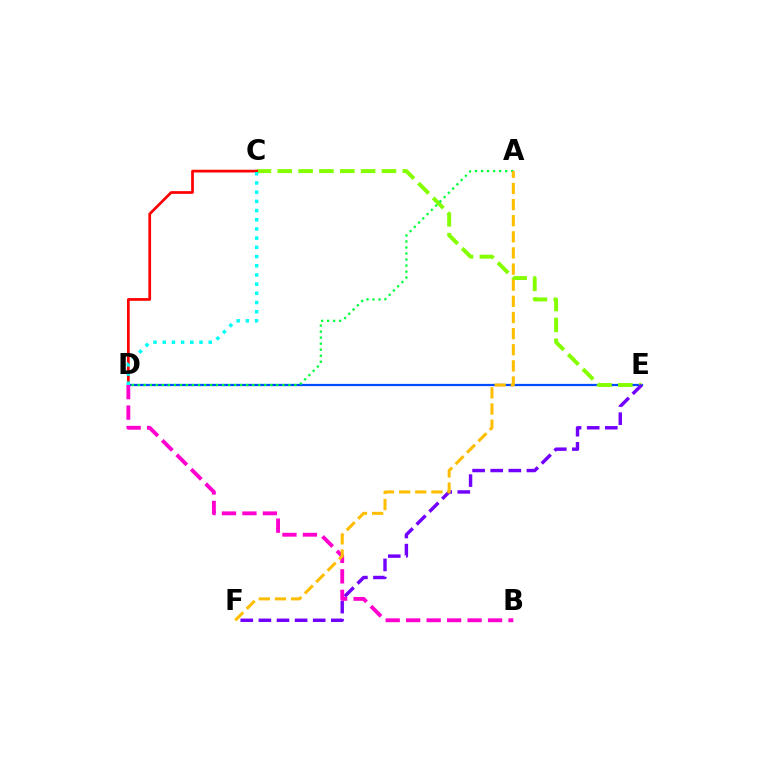{('D', 'E'): [{'color': '#004bff', 'line_style': 'solid', 'thickness': 1.61}], ('C', 'E'): [{'color': '#84ff00', 'line_style': 'dashed', 'thickness': 2.83}], ('A', 'D'): [{'color': '#00ff39', 'line_style': 'dotted', 'thickness': 1.64}], ('E', 'F'): [{'color': '#7200ff', 'line_style': 'dashed', 'thickness': 2.46}], ('C', 'D'): [{'color': '#ff0000', 'line_style': 'solid', 'thickness': 1.95}, {'color': '#00fff6', 'line_style': 'dotted', 'thickness': 2.5}], ('B', 'D'): [{'color': '#ff00cf', 'line_style': 'dashed', 'thickness': 2.78}], ('A', 'F'): [{'color': '#ffbd00', 'line_style': 'dashed', 'thickness': 2.19}]}